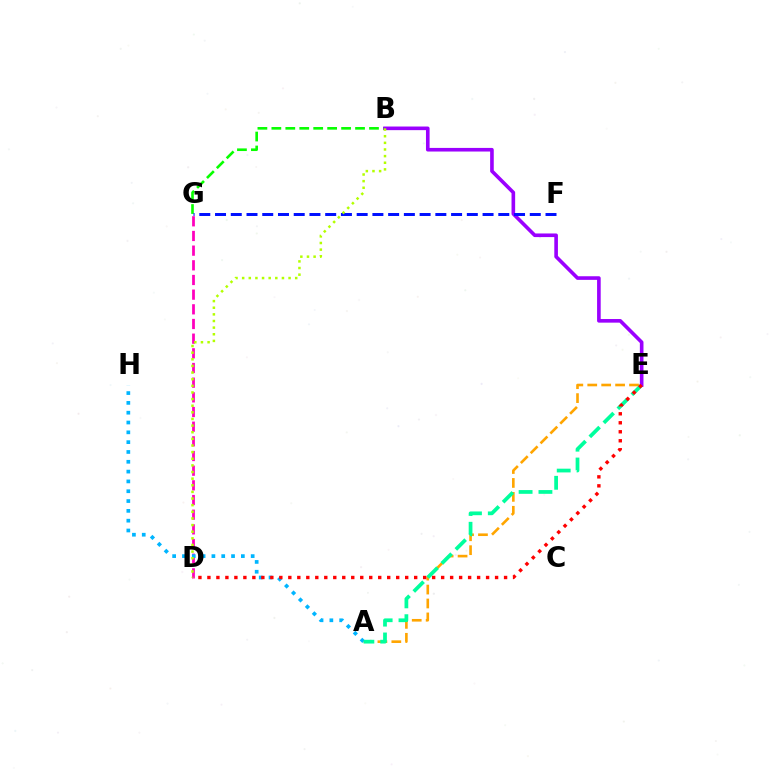{('D', 'G'): [{'color': '#ff00bd', 'line_style': 'dashed', 'thickness': 1.99}], ('A', 'E'): [{'color': '#ffa500', 'line_style': 'dashed', 'thickness': 1.89}, {'color': '#00ff9d', 'line_style': 'dashed', 'thickness': 2.69}], ('A', 'H'): [{'color': '#00b5ff', 'line_style': 'dotted', 'thickness': 2.67}], ('B', 'G'): [{'color': '#08ff00', 'line_style': 'dashed', 'thickness': 1.89}], ('B', 'E'): [{'color': '#9b00ff', 'line_style': 'solid', 'thickness': 2.61}], ('D', 'E'): [{'color': '#ff0000', 'line_style': 'dotted', 'thickness': 2.44}], ('F', 'G'): [{'color': '#0010ff', 'line_style': 'dashed', 'thickness': 2.14}], ('B', 'D'): [{'color': '#b3ff00', 'line_style': 'dotted', 'thickness': 1.8}]}